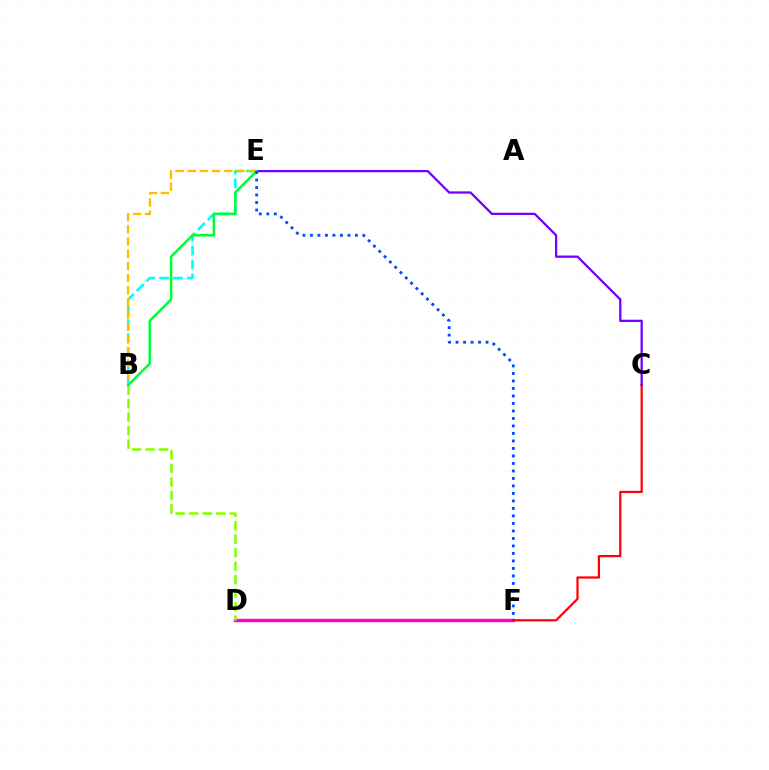{('D', 'F'): [{'color': '#ff00cf', 'line_style': 'solid', 'thickness': 2.46}], ('C', 'F'): [{'color': '#ff0000', 'line_style': 'solid', 'thickness': 1.59}], ('B', 'E'): [{'color': '#00fff6', 'line_style': 'dashed', 'thickness': 1.89}, {'color': '#ffbd00', 'line_style': 'dashed', 'thickness': 1.66}, {'color': '#00ff39', 'line_style': 'solid', 'thickness': 1.83}], ('C', 'E'): [{'color': '#7200ff', 'line_style': 'solid', 'thickness': 1.63}], ('B', 'D'): [{'color': '#84ff00', 'line_style': 'dashed', 'thickness': 1.83}], ('E', 'F'): [{'color': '#004bff', 'line_style': 'dotted', 'thickness': 2.04}]}